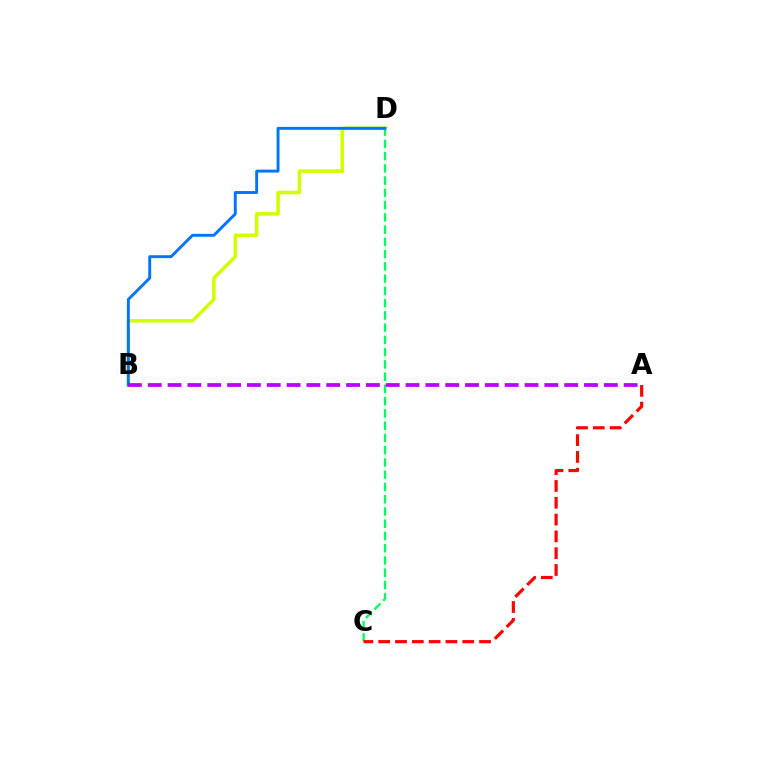{('B', 'D'): [{'color': '#d1ff00', 'line_style': 'solid', 'thickness': 2.53}, {'color': '#0074ff', 'line_style': 'solid', 'thickness': 2.09}], ('C', 'D'): [{'color': '#00ff5c', 'line_style': 'dashed', 'thickness': 1.66}], ('A', 'B'): [{'color': '#b900ff', 'line_style': 'dashed', 'thickness': 2.69}], ('A', 'C'): [{'color': '#ff0000', 'line_style': 'dashed', 'thickness': 2.28}]}